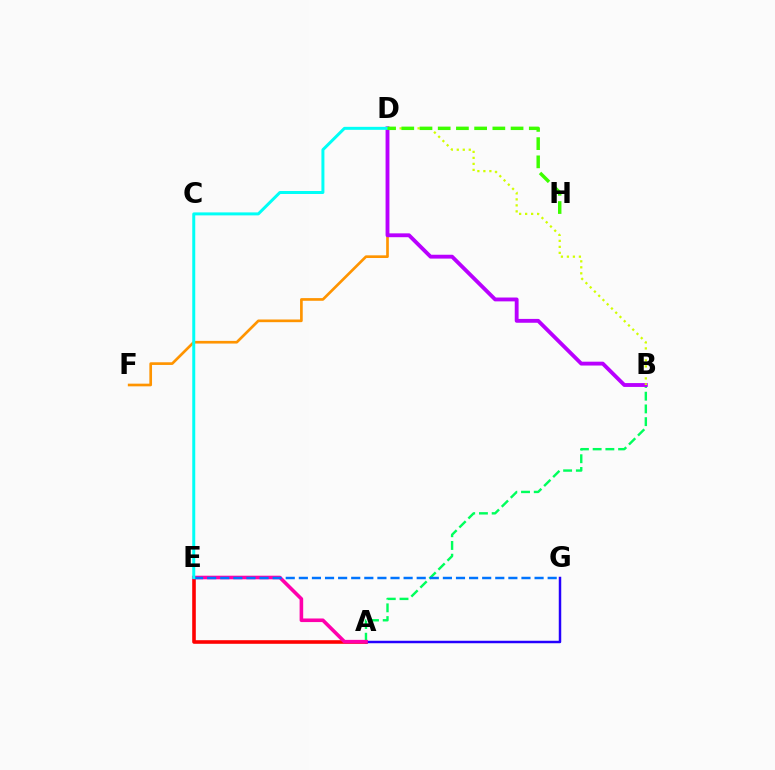{('A', 'E'): [{'color': '#ff0000', 'line_style': 'solid', 'thickness': 2.59}, {'color': '#ff00ac', 'line_style': 'solid', 'thickness': 2.59}], ('D', 'F'): [{'color': '#ff9400', 'line_style': 'solid', 'thickness': 1.92}], ('A', 'B'): [{'color': '#00ff5c', 'line_style': 'dashed', 'thickness': 1.73}], ('A', 'G'): [{'color': '#2500ff', 'line_style': 'solid', 'thickness': 1.78}], ('B', 'D'): [{'color': '#b900ff', 'line_style': 'solid', 'thickness': 2.77}, {'color': '#d1ff00', 'line_style': 'dotted', 'thickness': 1.63}], ('E', 'G'): [{'color': '#0074ff', 'line_style': 'dashed', 'thickness': 1.78}], ('D', 'E'): [{'color': '#00fff6', 'line_style': 'solid', 'thickness': 2.15}], ('D', 'H'): [{'color': '#3dff00', 'line_style': 'dashed', 'thickness': 2.47}]}